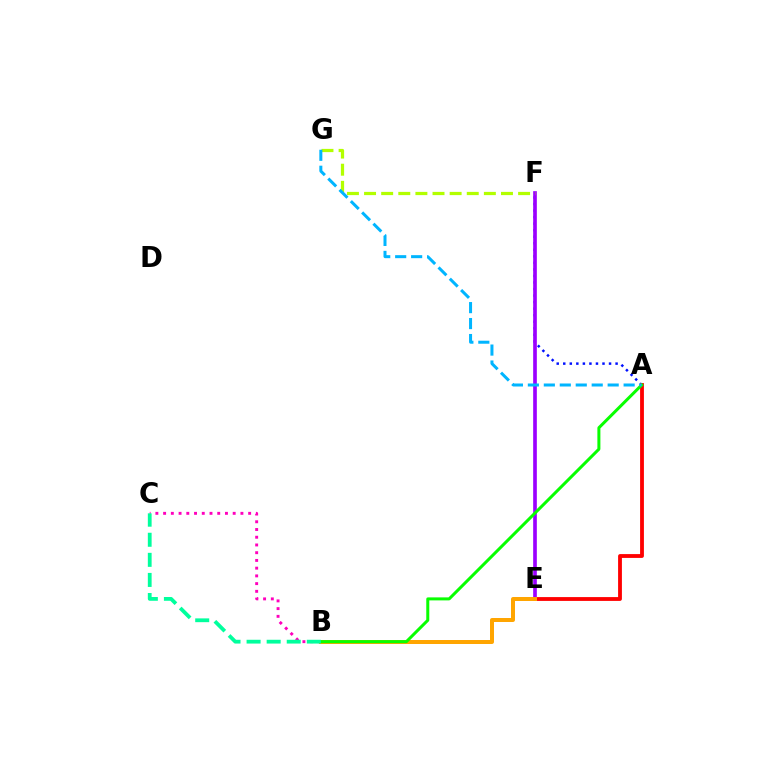{('A', 'F'): [{'color': '#0010ff', 'line_style': 'dotted', 'thickness': 1.78}], ('E', 'F'): [{'color': '#9b00ff', 'line_style': 'solid', 'thickness': 2.64}], ('B', 'C'): [{'color': '#ff00bd', 'line_style': 'dotted', 'thickness': 2.1}, {'color': '#00ff9d', 'line_style': 'dashed', 'thickness': 2.73}], ('A', 'E'): [{'color': '#ff0000', 'line_style': 'solid', 'thickness': 2.75}], ('B', 'E'): [{'color': '#ffa500', 'line_style': 'solid', 'thickness': 2.87}], ('A', 'B'): [{'color': '#08ff00', 'line_style': 'solid', 'thickness': 2.17}], ('F', 'G'): [{'color': '#b3ff00', 'line_style': 'dashed', 'thickness': 2.33}], ('A', 'G'): [{'color': '#00b5ff', 'line_style': 'dashed', 'thickness': 2.17}]}